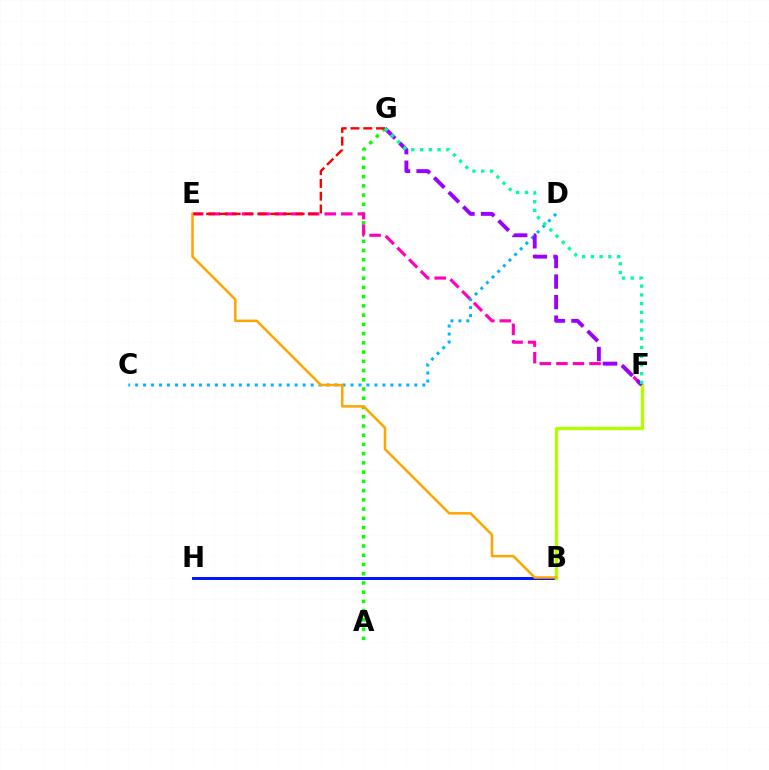{('B', 'H'): [{'color': '#0010ff', 'line_style': 'solid', 'thickness': 2.11}], ('A', 'G'): [{'color': '#08ff00', 'line_style': 'dotted', 'thickness': 2.51}], ('B', 'F'): [{'color': '#b3ff00', 'line_style': 'solid', 'thickness': 2.41}], ('E', 'F'): [{'color': '#ff00bd', 'line_style': 'dashed', 'thickness': 2.25}], ('C', 'D'): [{'color': '#00b5ff', 'line_style': 'dotted', 'thickness': 2.17}], ('F', 'G'): [{'color': '#9b00ff', 'line_style': 'dashed', 'thickness': 2.79}, {'color': '#00ff9d', 'line_style': 'dotted', 'thickness': 2.38}], ('B', 'E'): [{'color': '#ffa500', 'line_style': 'solid', 'thickness': 1.82}], ('E', 'G'): [{'color': '#ff0000', 'line_style': 'dashed', 'thickness': 1.74}]}